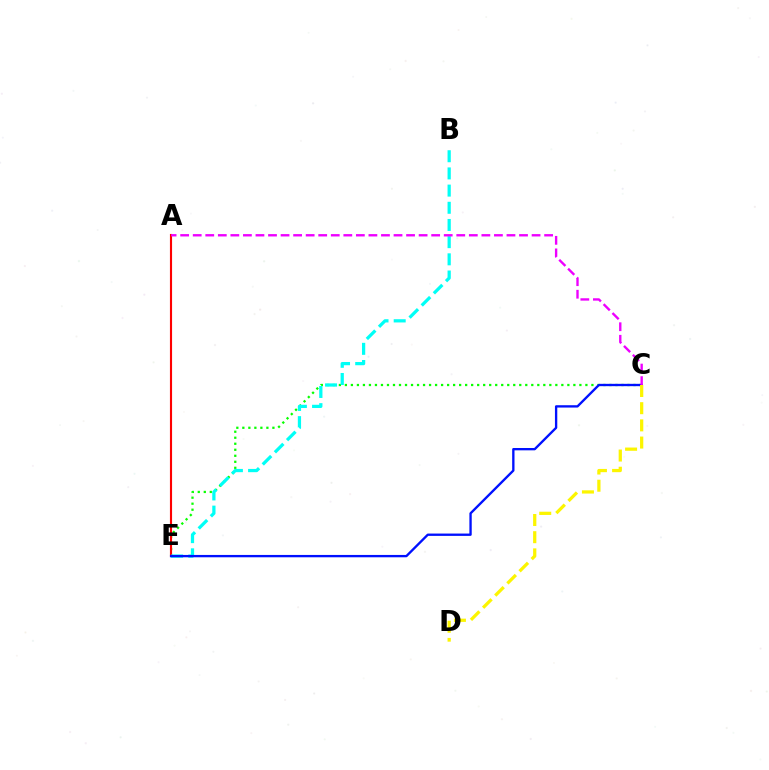{('C', 'E'): [{'color': '#08ff00', 'line_style': 'dotted', 'thickness': 1.63}, {'color': '#0010ff', 'line_style': 'solid', 'thickness': 1.68}], ('A', 'E'): [{'color': '#ff0000', 'line_style': 'solid', 'thickness': 1.53}], ('B', 'E'): [{'color': '#00fff6', 'line_style': 'dashed', 'thickness': 2.33}], ('C', 'D'): [{'color': '#fcf500', 'line_style': 'dashed', 'thickness': 2.33}], ('A', 'C'): [{'color': '#ee00ff', 'line_style': 'dashed', 'thickness': 1.7}]}